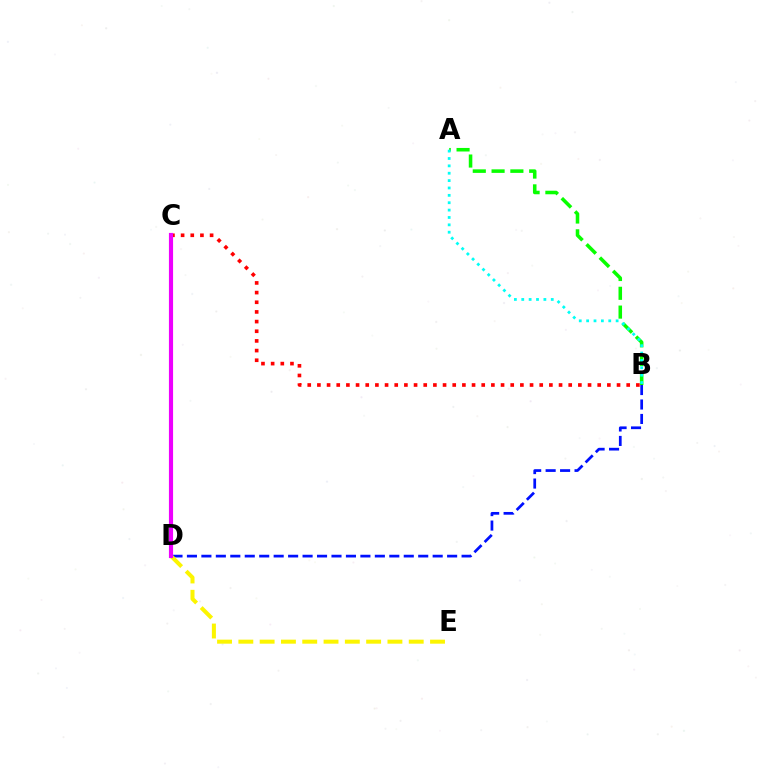{('A', 'B'): [{'color': '#08ff00', 'line_style': 'dashed', 'thickness': 2.55}, {'color': '#00fff6', 'line_style': 'dotted', 'thickness': 2.0}], ('B', 'D'): [{'color': '#0010ff', 'line_style': 'dashed', 'thickness': 1.96}], ('D', 'E'): [{'color': '#fcf500', 'line_style': 'dashed', 'thickness': 2.89}], ('B', 'C'): [{'color': '#ff0000', 'line_style': 'dotted', 'thickness': 2.63}], ('C', 'D'): [{'color': '#ee00ff', 'line_style': 'solid', 'thickness': 2.99}]}